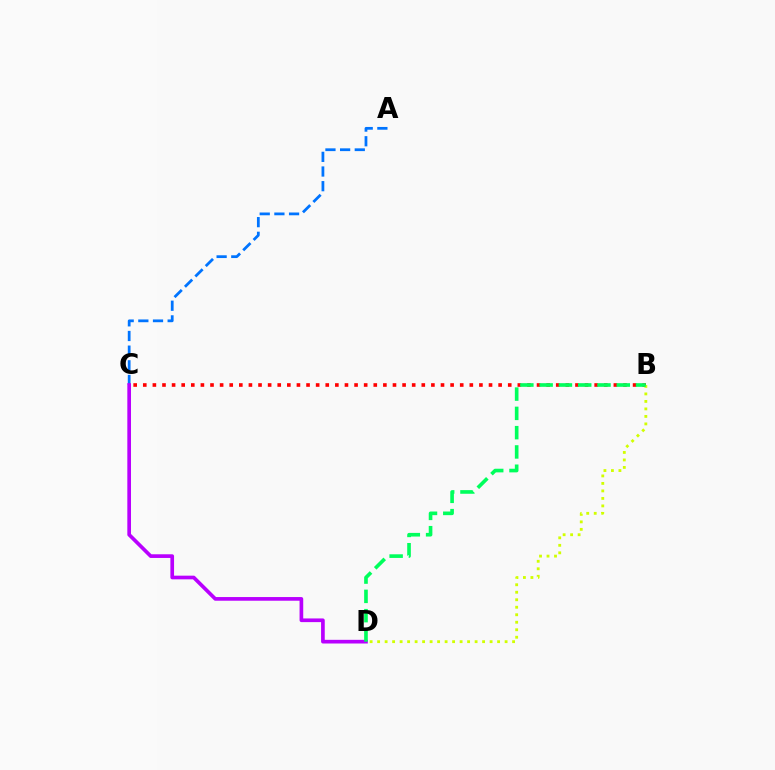{('A', 'C'): [{'color': '#0074ff', 'line_style': 'dashed', 'thickness': 1.99}], ('C', 'D'): [{'color': '#b900ff', 'line_style': 'solid', 'thickness': 2.65}], ('B', 'C'): [{'color': '#ff0000', 'line_style': 'dotted', 'thickness': 2.61}], ('B', 'D'): [{'color': '#d1ff00', 'line_style': 'dotted', 'thickness': 2.04}, {'color': '#00ff5c', 'line_style': 'dashed', 'thickness': 2.62}]}